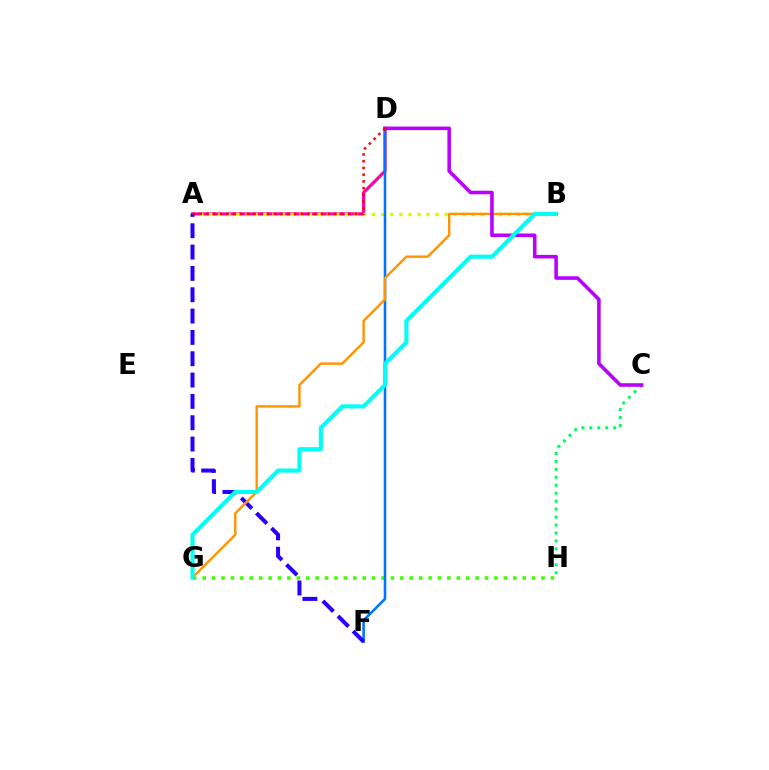{('A', 'D'): [{'color': '#ff00ac', 'line_style': 'solid', 'thickness': 2.27}, {'color': '#ff0000', 'line_style': 'dotted', 'thickness': 1.83}], ('A', 'B'): [{'color': '#d1ff00', 'line_style': 'dotted', 'thickness': 2.46}], ('G', 'H'): [{'color': '#3dff00', 'line_style': 'dotted', 'thickness': 2.56}], ('D', 'F'): [{'color': '#0074ff', 'line_style': 'solid', 'thickness': 1.86}], ('A', 'F'): [{'color': '#2500ff', 'line_style': 'dashed', 'thickness': 2.9}], ('C', 'H'): [{'color': '#00ff5c', 'line_style': 'dotted', 'thickness': 2.16}], ('B', 'G'): [{'color': '#ff9400', 'line_style': 'solid', 'thickness': 1.73}, {'color': '#00fff6', 'line_style': 'solid', 'thickness': 2.93}], ('C', 'D'): [{'color': '#b900ff', 'line_style': 'solid', 'thickness': 2.56}]}